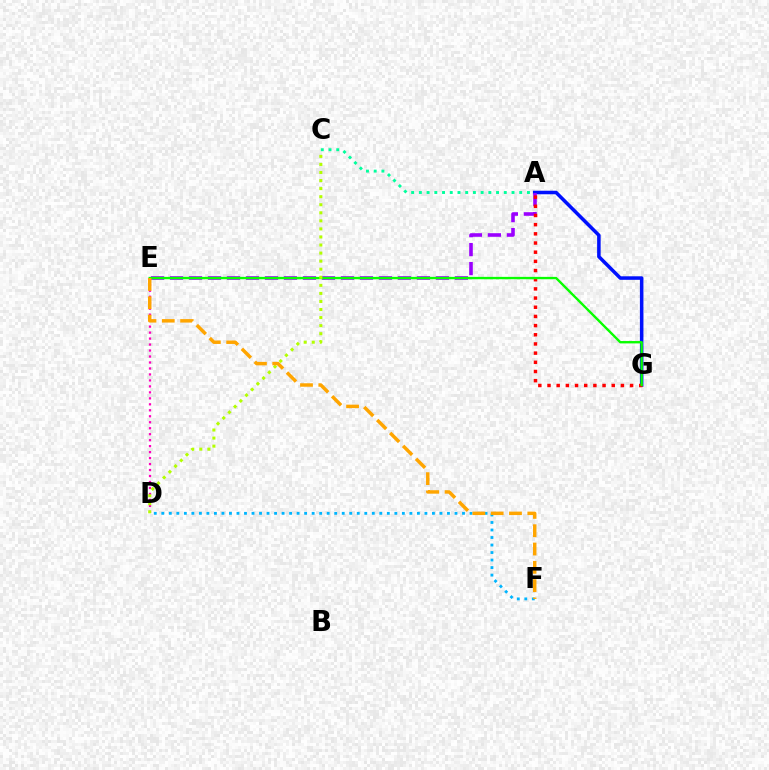{('D', 'F'): [{'color': '#00b5ff', 'line_style': 'dotted', 'thickness': 2.04}], ('A', 'C'): [{'color': '#00ff9d', 'line_style': 'dotted', 'thickness': 2.1}], ('A', 'G'): [{'color': '#0010ff', 'line_style': 'solid', 'thickness': 2.54}, {'color': '#ff0000', 'line_style': 'dotted', 'thickness': 2.49}], ('D', 'E'): [{'color': '#ff00bd', 'line_style': 'dotted', 'thickness': 1.62}], ('A', 'E'): [{'color': '#9b00ff', 'line_style': 'dashed', 'thickness': 2.58}], ('E', 'G'): [{'color': '#08ff00', 'line_style': 'solid', 'thickness': 1.71}], ('C', 'D'): [{'color': '#b3ff00', 'line_style': 'dotted', 'thickness': 2.19}], ('E', 'F'): [{'color': '#ffa500', 'line_style': 'dashed', 'thickness': 2.49}]}